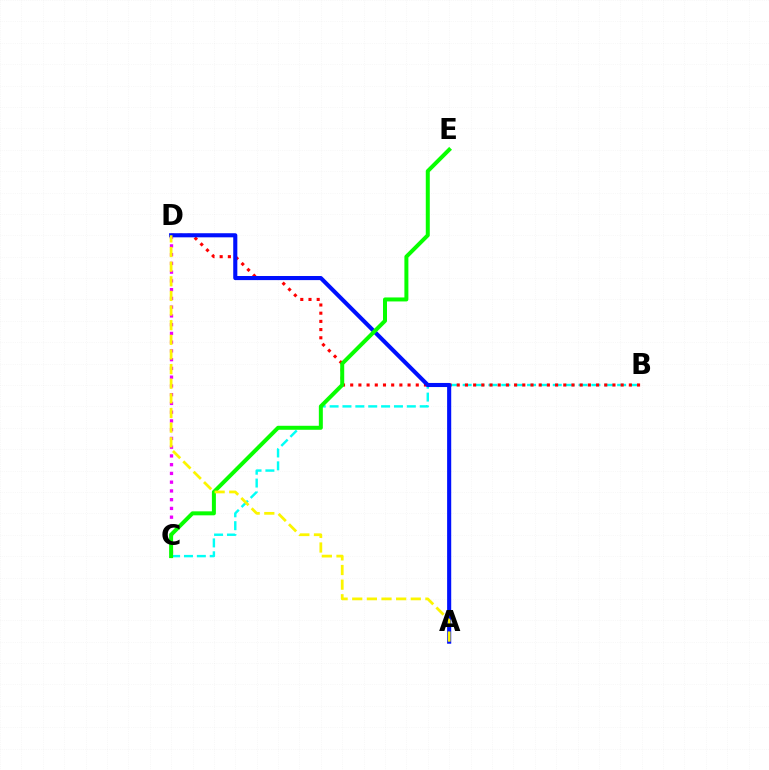{('B', 'C'): [{'color': '#00fff6', 'line_style': 'dashed', 'thickness': 1.75}], ('B', 'D'): [{'color': '#ff0000', 'line_style': 'dotted', 'thickness': 2.23}], ('C', 'D'): [{'color': '#ee00ff', 'line_style': 'dotted', 'thickness': 2.38}], ('A', 'D'): [{'color': '#0010ff', 'line_style': 'solid', 'thickness': 2.95}, {'color': '#fcf500', 'line_style': 'dashed', 'thickness': 1.99}], ('C', 'E'): [{'color': '#08ff00', 'line_style': 'solid', 'thickness': 2.87}]}